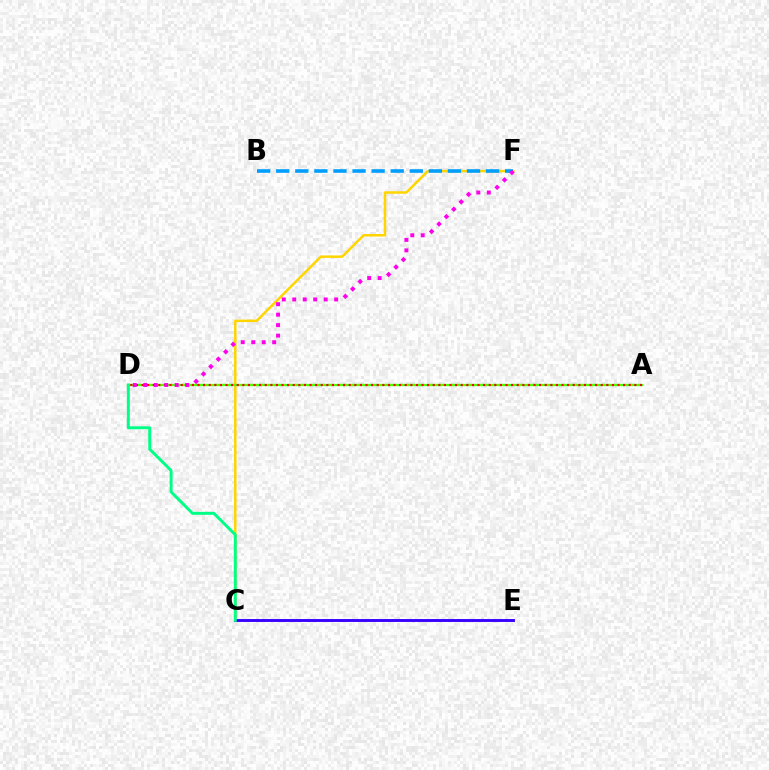{('C', 'F'): [{'color': '#ffd500', 'line_style': 'solid', 'thickness': 1.8}], ('A', 'D'): [{'color': '#4fff00', 'line_style': 'solid', 'thickness': 1.66}, {'color': '#ff0000', 'line_style': 'dotted', 'thickness': 1.52}], ('C', 'E'): [{'color': '#3700ff', 'line_style': 'solid', 'thickness': 2.09}], ('B', 'F'): [{'color': '#009eff', 'line_style': 'dashed', 'thickness': 2.59}], ('C', 'D'): [{'color': '#00ff86', 'line_style': 'solid', 'thickness': 2.13}], ('D', 'F'): [{'color': '#ff00ed', 'line_style': 'dotted', 'thickness': 2.85}]}